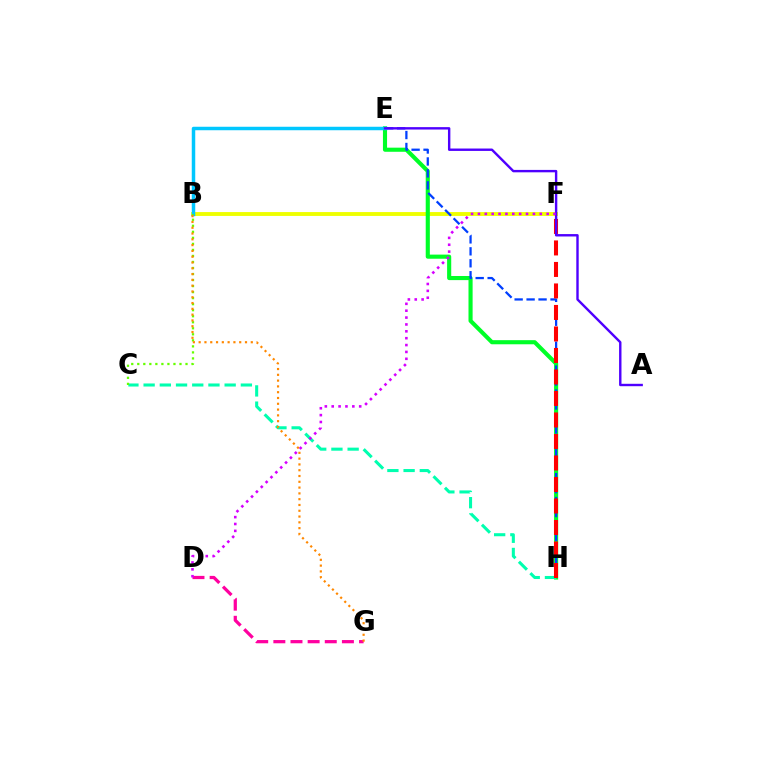{('B', 'F'): [{'color': '#eeff00', 'line_style': 'solid', 'thickness': 2.79}], ('E', 'H'): [{'color': '#00ff27', 'line_style': 'solid', 'thickness': 2.96}, {'color': '#003fff', 'line_style': 'dashed', 'thickness': 1.62}], ('C', 'H'): [{'color': '#00ffaf', 'line_style': 'dashed', 'thickness': 2.2}], ('D', 'G'): [{'color': '#ff00a0', 'line_style': 'dashed', 'thickness': 2.33}], ('B', 'E'): [{'color': '#00c7ff', 'line_style': 'solid', 'thickness': 2.51}], ('F', 'H'): [{'color': '#ff0000', 'line_style': 'dashed', 'thickness': 2.92}], ('B', 'C'): [{'color': '#66ff00', 'line_style': 'dotted', 'thickness': 1.64}], ('B', 'G'): [{'color': '#ff8800', 'line_style': 'dotted', 'thickness': 1.57}], ('A', 'E'): [{'color': '#4f00ff', 'line_style': 'solid', 'thickness': 1.73}], ('D', 'F'): [{'color': '#d600ff', 'line_style': 'dotted', 'thickness': 1.87}]}